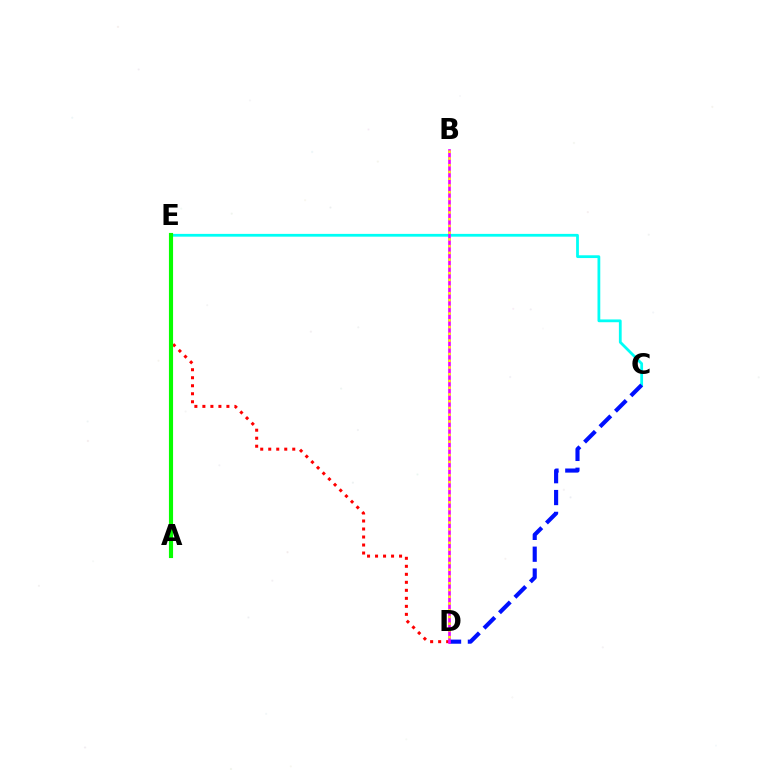{('D', 'E'): [{'color': '#ff0000', 'line_style': 'dotted', 'thickness': 2.18}], ('C', 'E'): [{'color': '#00fff6', 'line_style': 'solid', 'thickness': 2.0}], ('C', 'D'): [{'color': '#0010ff', 'line_style': 'dashed', 'thickness': 2.97}], ('A', 'E'): [{'color': '#08ff00', 'line_style': 'solid', 'thickness': 2.98}], ('B', 'D'): [{'color': '#ee00ff', 'line_style': 'solid', 'thickness': 1.91}, {'color': '#fcf500', 'line_style': 'dotted', 'thickness': 1.83}]}